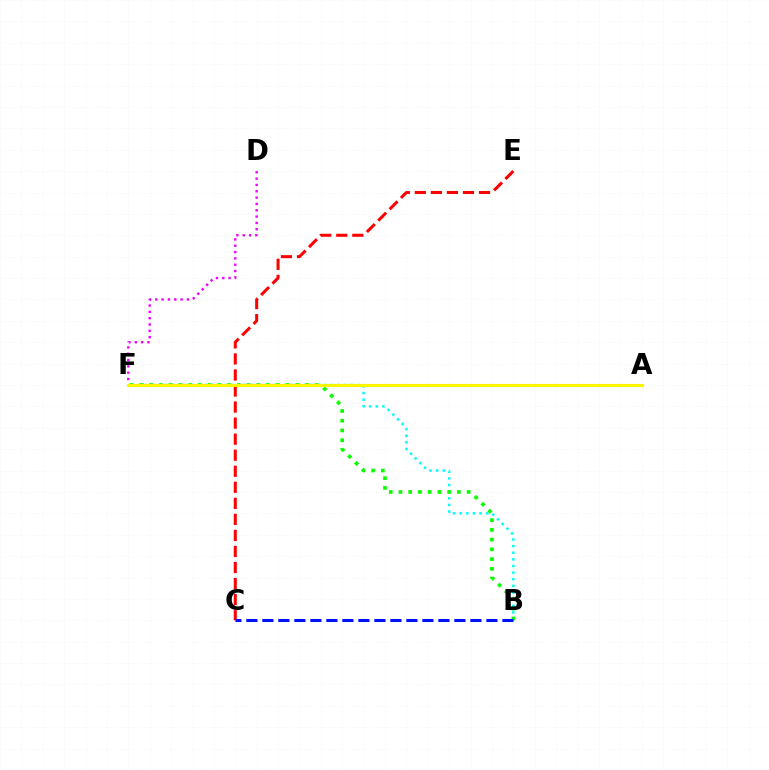{('C', 'E'): [{'color': '#ff0000', 'line_style': 'dashed', 'thickness': 2.18}], ('B', 'F'): [{'color': '#00fff6', 'line_style': 'dotted', 'thickness': 1.8}, {'color': '#08ff00', 'line_style': 'dotted', 'thickness': 2.65}], ('D', 'F'): [{'color': '#ee00ff', 'line_style': 'dotted', 'thickness': 1.72}], ('A', 'F'): [{'color': '#fcf500', 'line_style': 'solid', 'thickness': 2.26}], ('B', 'C'): [{'color': '#0010ff', 'line_style': 'dashed', 'thickness': 2.17}]}